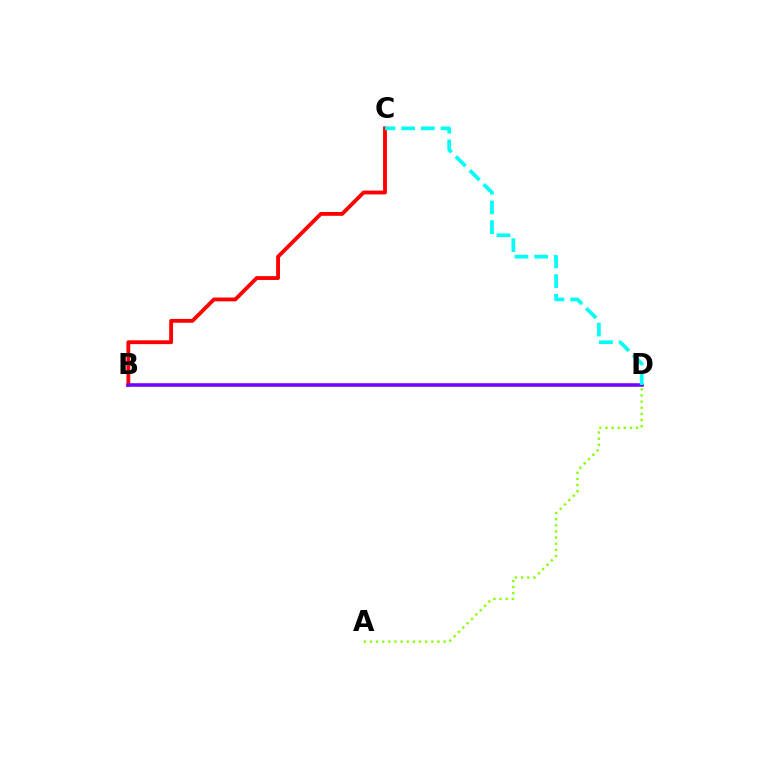{('B', 'C'): [{'color': '#ff0000', 'line_style': 'solid', 'thickness': 2.75}], ('A', 'D'): [{'color': '#84ff00', 'line_style': 'dotted', 'thickness': 1.67}], ('B', 'D'): [{'color': '#7200ff', 'line_style': 'solid', 'thickness': 2.55}], ('C', 'D'): [{'color': '#00fff6', 'line_style': 'dashed', 'thickness': 2.68}]}